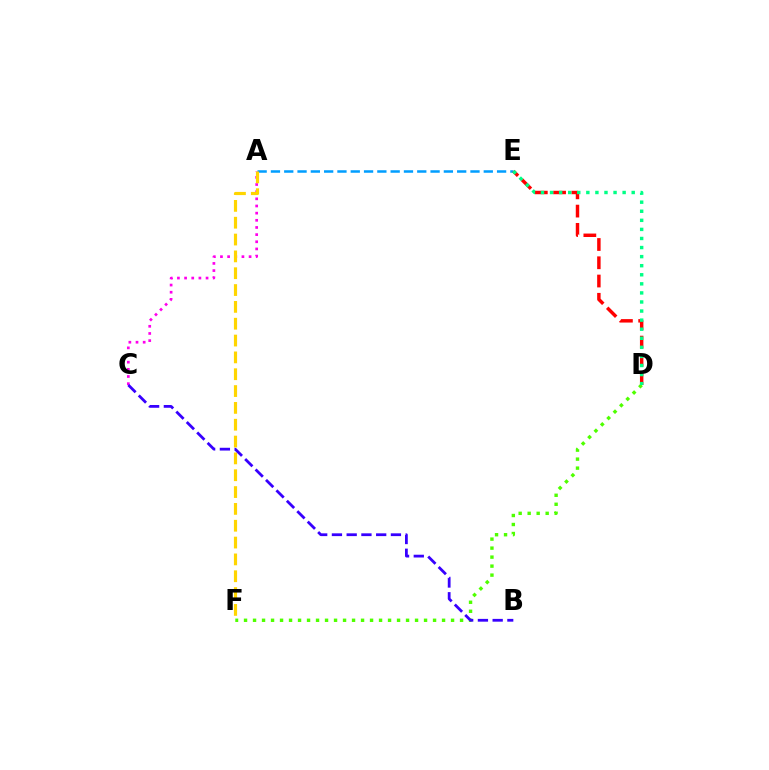{('A', 'C'): [{'color': '#ff00ed', 'line_style': 'dotted', 'thickness': 1.94}], ('A', 'E'): [{'color': '#009eff', 'line_style': 'dashed', 'thickness': 1.81}], ('A', 'F'): [{'color': '#ffd500', 'line_style': 'dashed', 'thickness': 2.29}], ('D', 'E'): [{'color': '#ff0000', 'line_style': 'dashed', 'thickness': 2.48}, {'color': '#00ff86', 'line_style': 'dotted', 'thickness': 2.47}], ('D', 'F'): [{'color': '#4fff00', 'line_style': 'dotted', 'thickness': 2.45}], ('B', 'C'): [{'color': '#3700ff', 'line_style': 'dashed', 'thickness': 2.0}]}